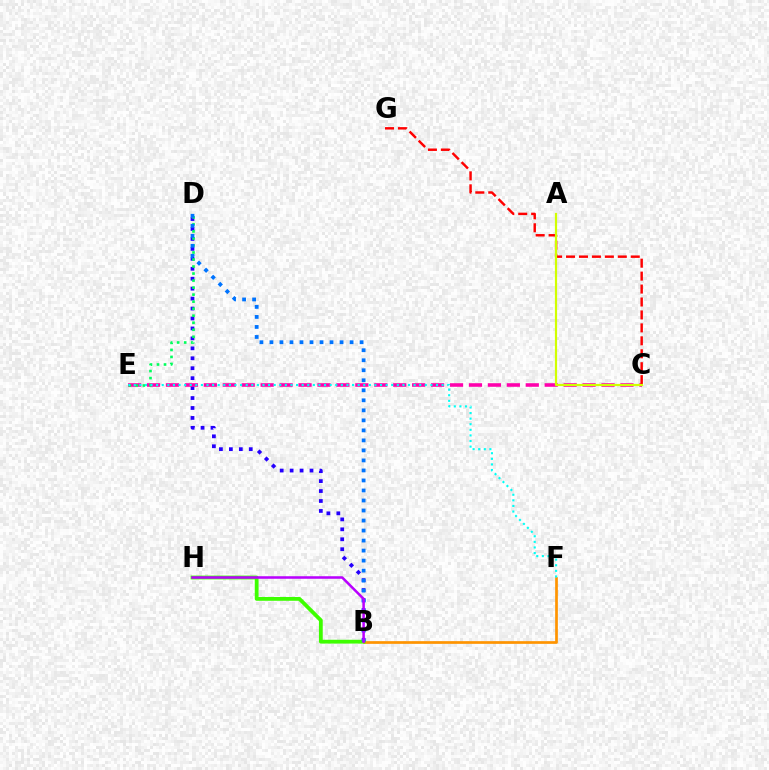{('B', 'F'): [{'color': '#ff9400', 'line_style': 'solid', 'thickness': 1.94}], ('B', 'D'): [{'color': '#2500ff', 'line_style': 'dotted', 'thickness': 2.7}, {'color': '#0074ff', 'line_style': 'dotted', 'thickness': 2.72}], ('B', 'H'): [{'color': '#3dff00', 'line_style': 'solid', 'thickness': 2.74}, {'color': '#b900ff', 'line_style': 'solid', 'thickness': 1.82}], ('C', 'E'): [{'color': '#ff00ac', 'line_style': 'dashed', 'thickness': 2.57}], ('C', 'G'): [{'color': '#ff0000', 'line_style': 'dashed', 'thickness': 1.76}], ('D', 'E'): [{'color': '#00ff5c', 'line_style': 'dotted', 'thickness': 1.91}], ('A', 'C'): [{'color': '#d1ff00', 'line_style': 'solid', 'thickness': 1.58}], ('E', 'F'): [{'color': '#00fff6', 'line_style': 'dotted', 'thickness': 1.52}]}